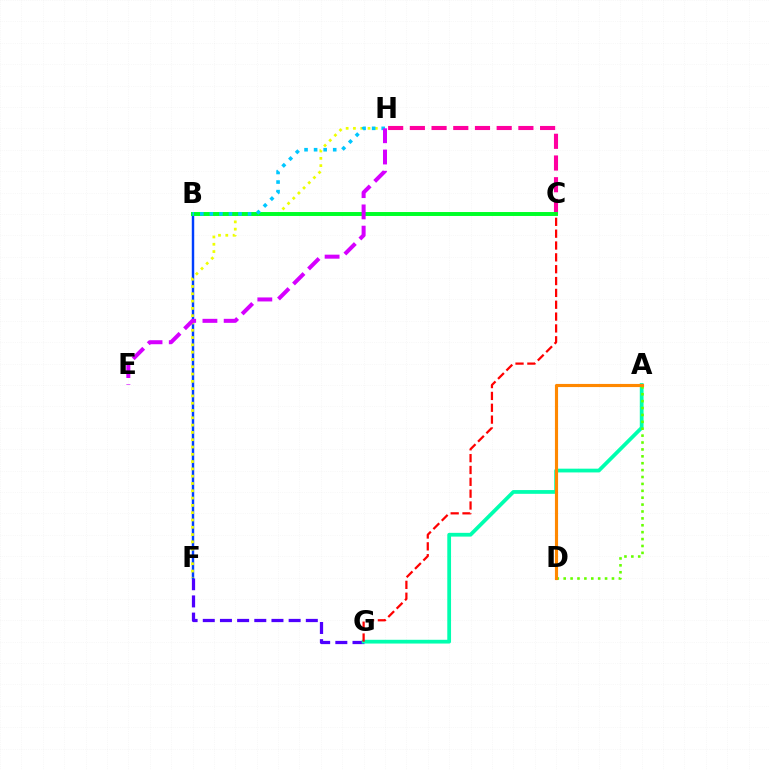{('F', 'G'): [{'color': '#4f00ff', 'line_style': 'dashed', 'thickness': 2.33}], ('B', 'F'): [{'color': '#003fff', 'line_style': 'solid', 'thickness': 1.76}], ('A', 'G'): [{'color': '#00ffaf', 'line_style': 'solid', 'thickness': 2.71}], ('F', 'H'): [{'color': '#eeff00', 'line_style': 'dotted', 'thickness': 1.98}], ('C', 'H'): [{'color': '#ff00a0', 'line_style': 'dashed', 'thickness': 2.95}], ('B', 'C'): [{'color': '#00ff27', 'line_style': 'solid', 'thickness': 2.84}], ('A', 'D'): [{'color': '#66ff00', 'line_style': 'dotted', 'thickness': 1.87}, {'color': '#ff8800', 'line_style': 'solid', 'thickness': 2.26}], ('B', 'H'): [{'color': '#00c7ff', 'line_style': 'dotted', 'thickness': 2.6}], ('E', 'H'): [{'color': '#d600ff', 'line_style': 'dashed', 'thickness': 2.89}], ('C', 'G'): [{'color': '#ff0000', 'line_style': 'dashed', 'thickness': 1.61}]}